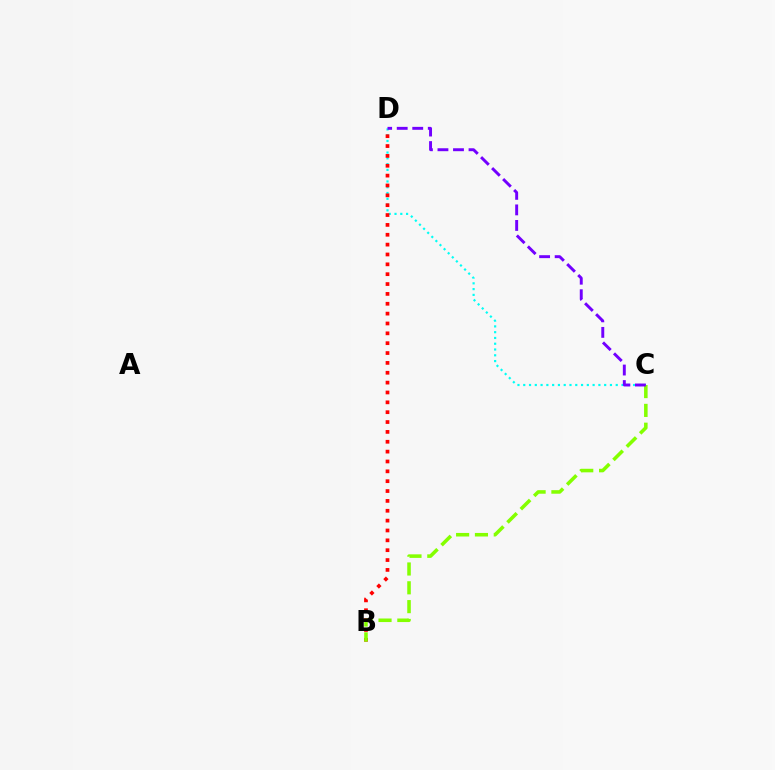{('C', 'D'): [{'color': '#00fff6', 'line_style': 'dotted', 'thickness': 1.57}, {'color': '#7200ff', 'line_style': 'dashed', 'thickness': 2.11}], ('B', 'D'): [{'color': '#ff0000', 'line_style': 'dotted', 'thickness': 2.68}], ('B', 'C'): [{'color': '#84ff00', 'line_style': 'dashed', 'thickness': 2.56}]}